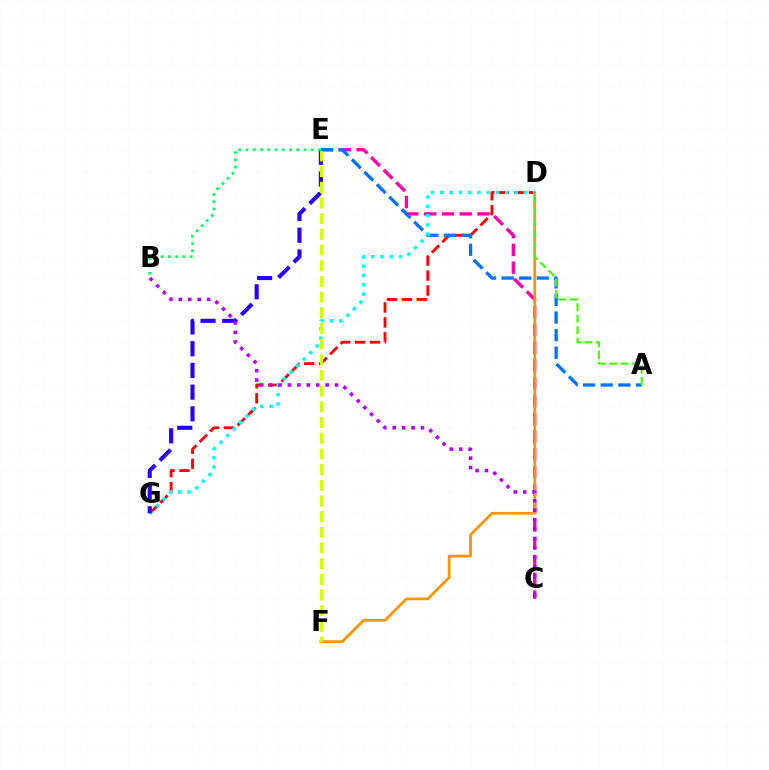{('C', 'E'): [{'color': '#ff00ac', 'line_style': 'dashed', 'thickness': 2.41}], ('D', 'F'): [{'color': '#ff9400', 'line_style': 'solid', 'thickness': 2.0}], ('D', 'G'): [{'color': '#ff0000', 'line_style': 'dashed', 'thickness': 2.03}, {'color': '#00fff6', 'line_style': 'dotted', 'thickness': 2.52}], ('A', 'E'): [{'color': '#0074ff', 'line_style': 'dashed', 'thickness': 2.39}], ('A', 'D'): [{'color': '#3dff00', 'line_style': 'dashed', 'thickness': 1.56}], ('E', 'G'): [{'color': '#2500ff', 'line_style': 'dashed', 'thickness': 2.95}], ('E', 'F'): [{'color': '#d1ff00', 'line_style': 'dashed', 'thickness': 2.13}], ('B', 'C'): [{'color': '#b900ff', 'line_style': 'dotted', 'thickness': 2.56}], ('B', 'E'): [{'color': '#00ff5c', 'line_style': 'dotted', 'thickness': 1.97}]}